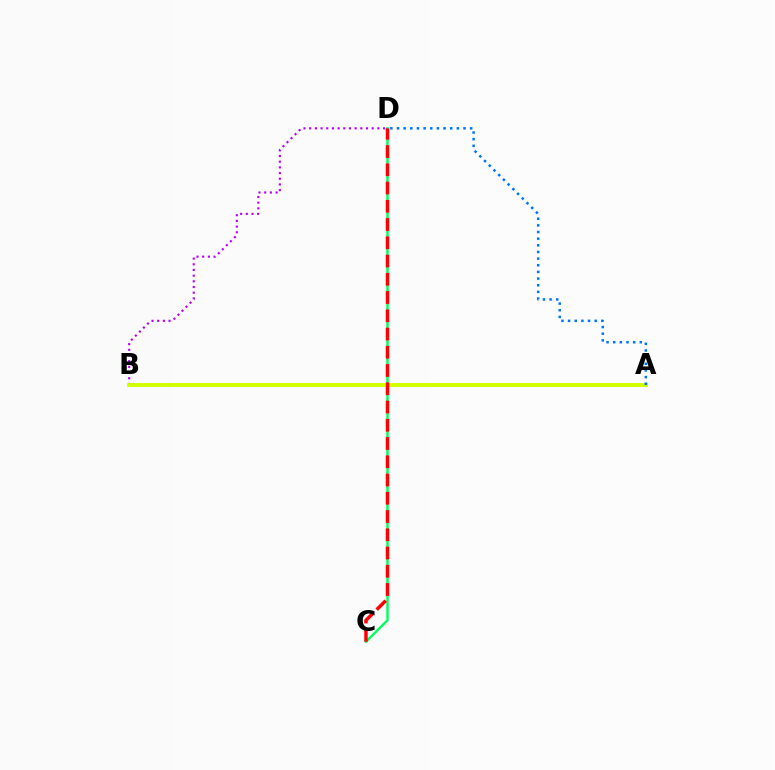{('B', 'D'): [{'color': '#b900ff', 'line_style': 'dotted', 'thickness': 1.54}], ('A', 'B'): [{'color': '#d1ff00', 'line_style': 'solid', 'thickness': 2.82}], ('A', 'D'): [{'color': '#0074ff', 'line_style': 'dotted', 'thickness': 1.81}], ('C', 'D'): [{'color': '#00ff5c', 'line_style': 'solid', 'thickness': 1.75}, {'color': '#ff0000', 'line_style': 'dashed', 'thickness': 2.48}]}